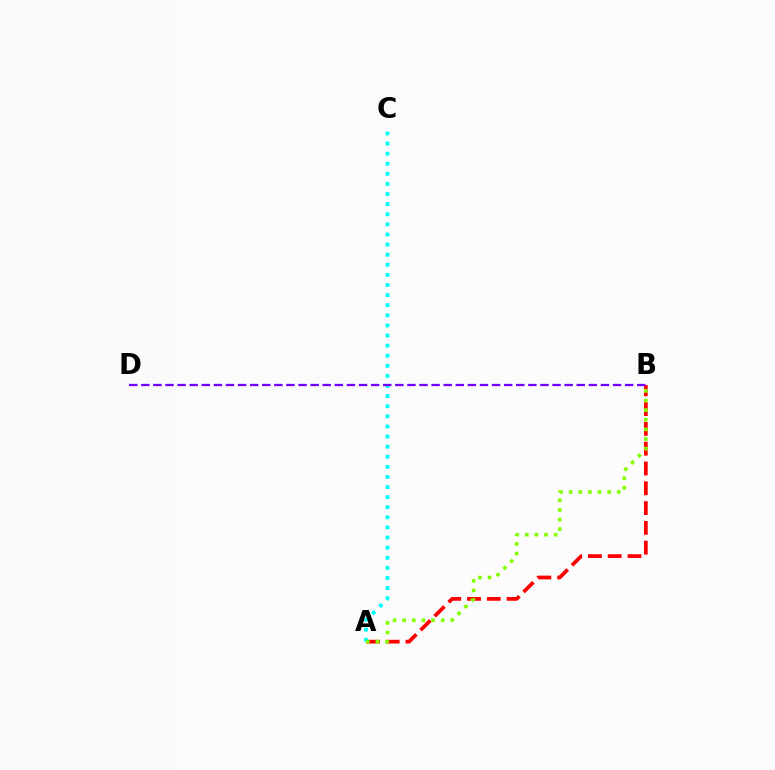{('A', 'B'): [{'color': '#ff0000', 'line_style': 'dashed', 'thickness': 2.69}, {'color': '#84ff00', 'line_style': 'dotted', 'thickness': 2.62}], ('A', 'C'): [{'color': '#00fff6', 'line_style': 'dotted', 'thickness': 2.75}], ('B', 'D'): [{'color': '#7200ff', 'line_style': 'dashed', 'thickness': 1.64}]}